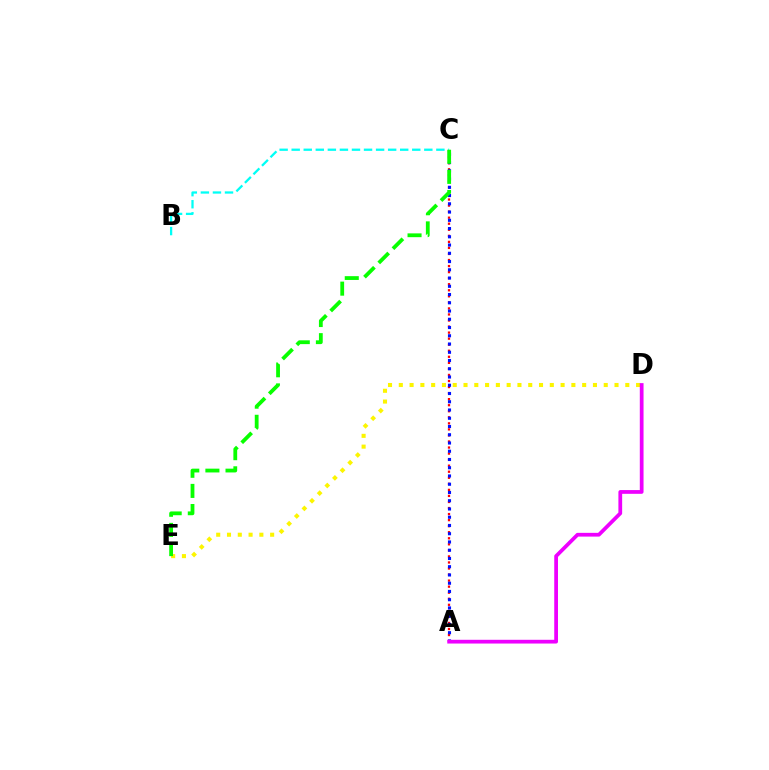{('A', 'C'): [{'color': '#ff0000', 'line_style': 'dotted', 'thickness': 1.64}, {'color': '#0010ff', 'line_style': 'dotted', 'thickness': 2.24}], ('D', 'E'): [{'color': '#fcf500', 'line_style': 'dotted', 'thickness': 2.93}], ('B', 'C'): [{'color': '#00fff6', 'line_style': 'dashed', 'thickness': 1.64}], ('C', 'E'): [{'color': '#08ff00', 'line_style': 'dashed', 'thickness': 2.73}], ('A', 'D'): [{'color': '#ee00ff', 'line_style': 'solid', 'thickness': 2.7}]}